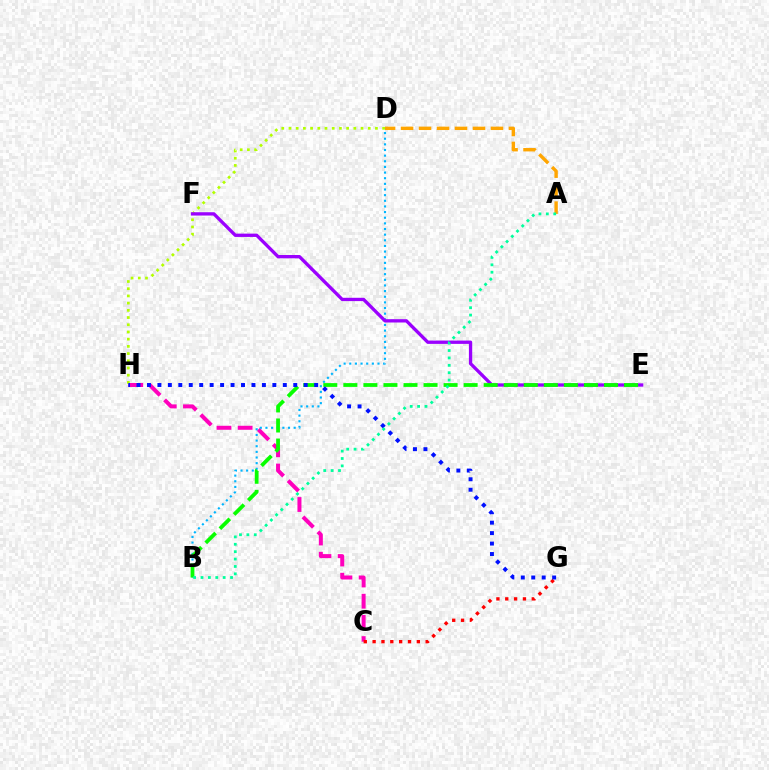{('C', 'H'): [{'color': '#ff00bd', 'line_style': 'dashed', 'thickness': 2.88}], ('A', 'D'): [{'color': '#ffa500', 'line_style': 'dashed', 'thickness': 2.44}], ('B', 'D'): [{'color': '#00b5ff', 'line_style': 'dotted', 'thickness': 1.53}], ('D', 'H'): [{'color': '#b3ff00', 'line_style': 'dotted', 'thickness': 1.96}], ('C', 'G'): [{'color': '#ff0000', 'line_style': 'dotted', 'thickness': 2.4}], ('E', 'F'): [{'color': '#9b00ff', 'line_style': 'solid', 'thickness': 2.39}], ('B', 'E'): [{'color': '#08ff00', 'line_style': 'dashed', 'thickness': 2.72}], ('G', 'H'): [{'color': '#0010ff', 'line_style': 'dotted', 'thickness': 2.84}], ('A', 'B'): [{'color': '#00ff9d', 'line_style': 'dotted', 'thickness': 2.01}]}